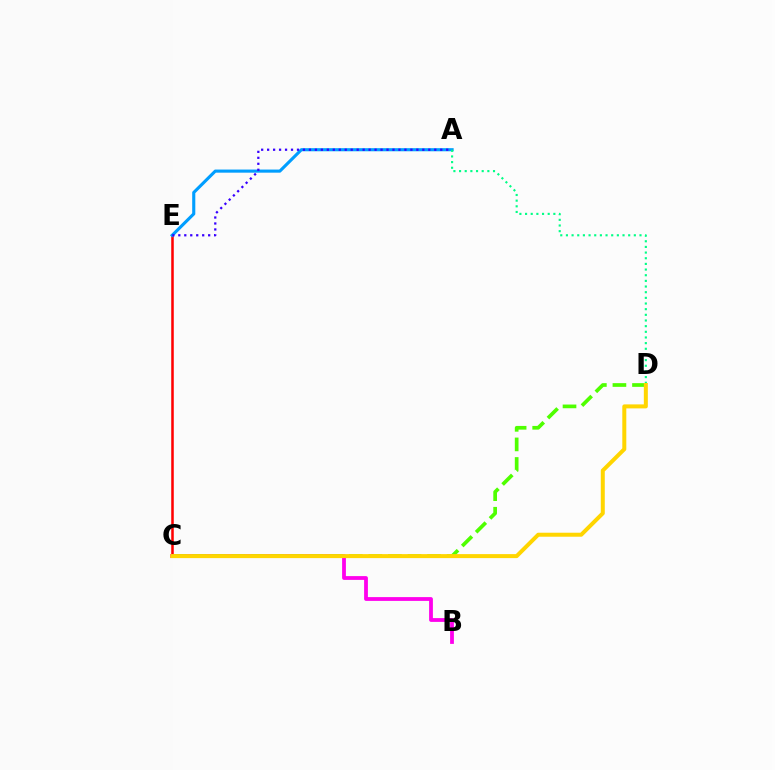{('C', 'E'): [{'color': '#ff0000', 'line_style': 'solid', 'thickness': 1.82}], ('B', 'C'): [{'color': '#ff00ed', 'line_style': 'solid', 'thickness': 2.73}], ('A', 'E'): [{'color': '#009eff', 'line_style': 'solid', 'thickness': 2.24}, {'color': '#3700ff', 'line_style': 'dotted', 'thickness': 1.62}], ('A', 'D'): [{'color': '#00ff86', 'line_style': 'dotted', 'thickness': 1.54}], ('C', 'D'): [{'color': '#4fff00', 'line_style': 'dashed', 'thickness': 2.66}, {'color': '#ffd500', 'line_style': 'solid', 'thickness': 2.88}]}